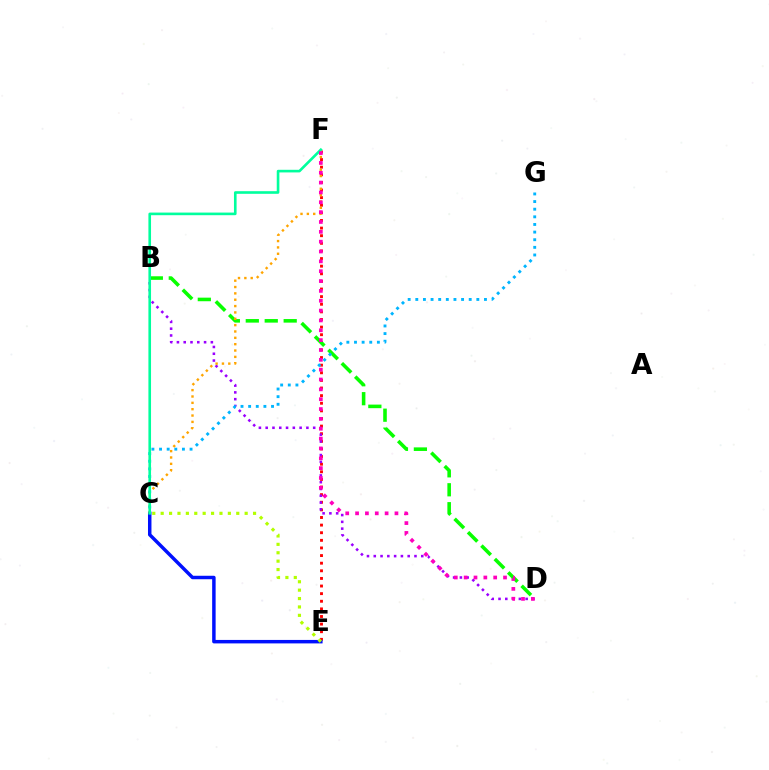{('E', 'F'): [{'color': '#ff0000', 'line_style': 'dotted', 'thickness': 2.07}], ('B', 'D'): [{'color': '#9b00ff', 'line_style': 'dotted', 'thickness': 1.84}, {'color': '#08ff00', 'line_style': 'dashed', 'thickness': 2.57}], ('C', 'E'): [{'color': '#0010ff', 'line_style': 'solid', 'thickness': 2.5}, {'color': '#b3ff00', 'line_style': 'dotted', 'thickness': 2.28}], ('C', 'F'): [{'color': '#ffa500', 'line_style': 'dotted', 'thickness': 1.73}, {'color': '#00ff9d', 'line_style': 'solid', 'thickness': 1.89}], ('C', 'G'): [{'color': '#00b5ff', 'line_style': 'dotted', 'thickness': 2.07}], ('D', 'F'): [{'color': '#ff00bd', 'line_style': 'dotted', 'thickness': 2.68}]}